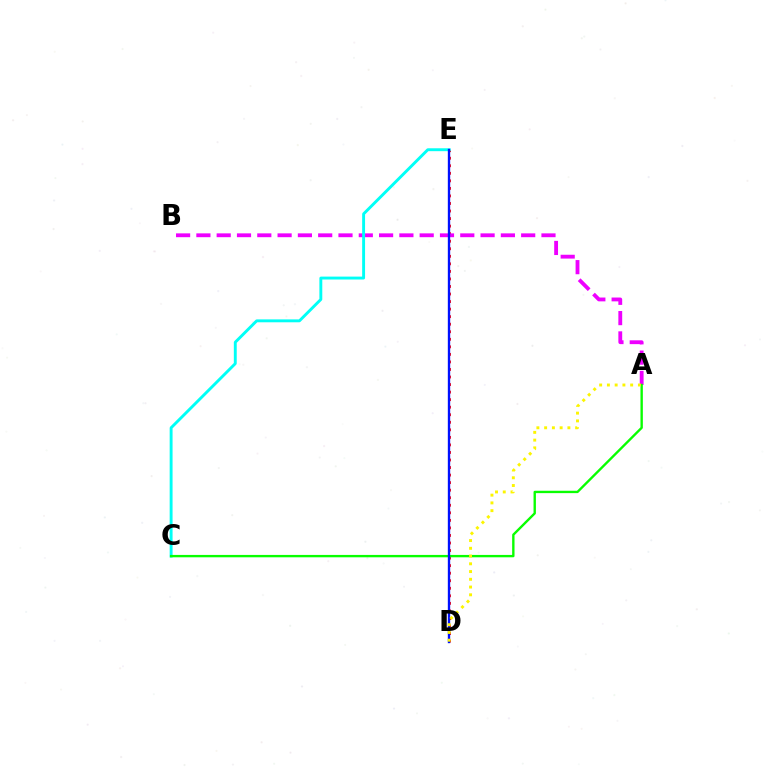{('D', 'E'): [{'color': '#ff0000', 'line_style': 'dotted', 'thickness': 2.05}, {'color': '#0010ff', 'line_style': 'solid', 'thickness': 1.7}], ('A', 'B'): [{'color': '#ee00ff', 'line_style': 'dashed', 'thickness': 2.76}], ('C', 'E'): [{'color': '#00fff6', 'line_style': 'solid', 'thickness': 2.09}], ('A', 'C'): [{'color': '#08ff00', 'line_style': 'solid', 'thickness': 1.71}], ('A', 'D'): [{'color': '#fcf500', 'line_style': 'dotted', 'thickness': 2.11}]}